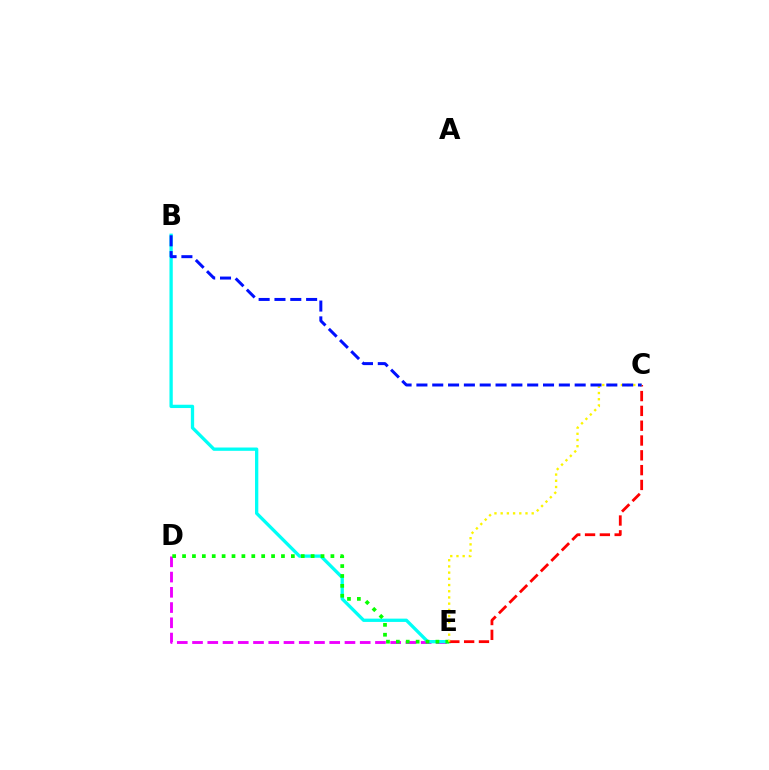{('D', 'E'): [{'color': '#ee00ff', 'line_style': 'dashed', 'thickness': 2.07}, {'color': '#08ff00', 'line_style': 'dotted', 'thickness': 2.69}], ('B', 'E'): [{'color': '#00fff6', 'line_style': 'solid', 'thickness': 2.38}], ('C', 'E'): [{'color': '#ff0000', 'line_style': 'dashed', 'thickness': 2.01}, {'color': '#fcf500', 'line_style': 'dotted', 'thickness': 1.69}], ('B', 'C'): [{'color': '#0010ff', 'line_style': 'dashed', 'thickness': 2.15}]}